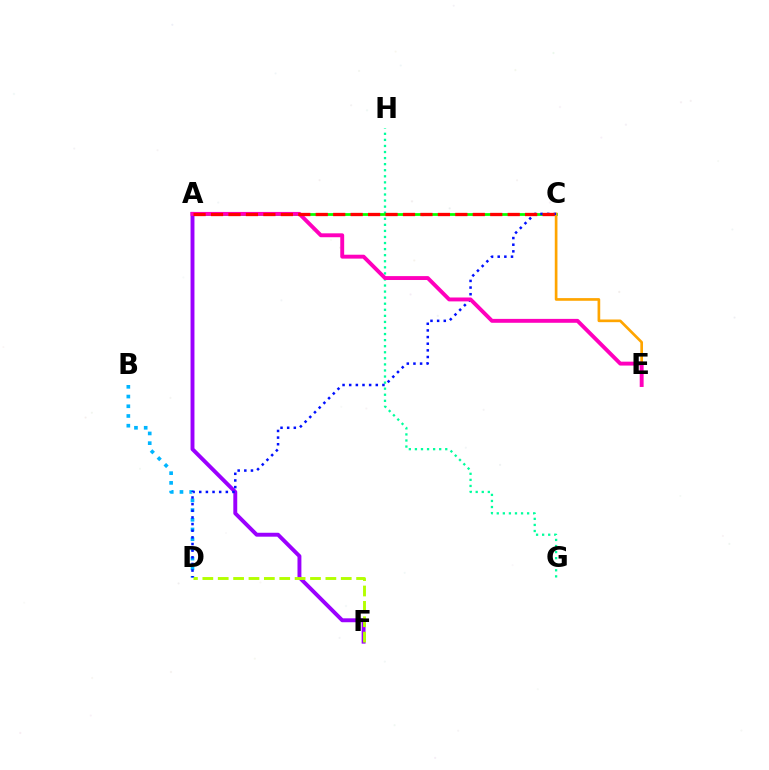{('G', 'H'): [{'color': '#00ff9d', 'line_style': 'dotted', 'thickness': 1.65}], ('A', 'C'): [{'color': '#08ff00', 'line_style': 'solid', 'thickness': 1.99}, {'color': '#ff0000', 'line_style': 'dashed', 'thickness': 2.37}], ('A', 'F'): [{'color': '#9b00ff', 'line_style': 'solid', 'thickness': 2.82}], ('B', 'D'): [{'color': '#00b5ff', 'line_style': 'dotted', 'thickness': 2.64}], ('D', 'F'): [{'color': '#b3ff00', 'line_style': 'dashed', 'thickness': 2.09}], ('C', 'E'): [{'color': '#ffa500', 'line_style': 'solid', 'thickness': 1.92}], ('C', 'D'): [{'color': '#0010ff', 'line_style': 'dotted', 'thickness': 1.81}], ('A', 'E'): [{'color': '#ff00bd', 'line_style': 'solid', 'thickness': 2.81}]}